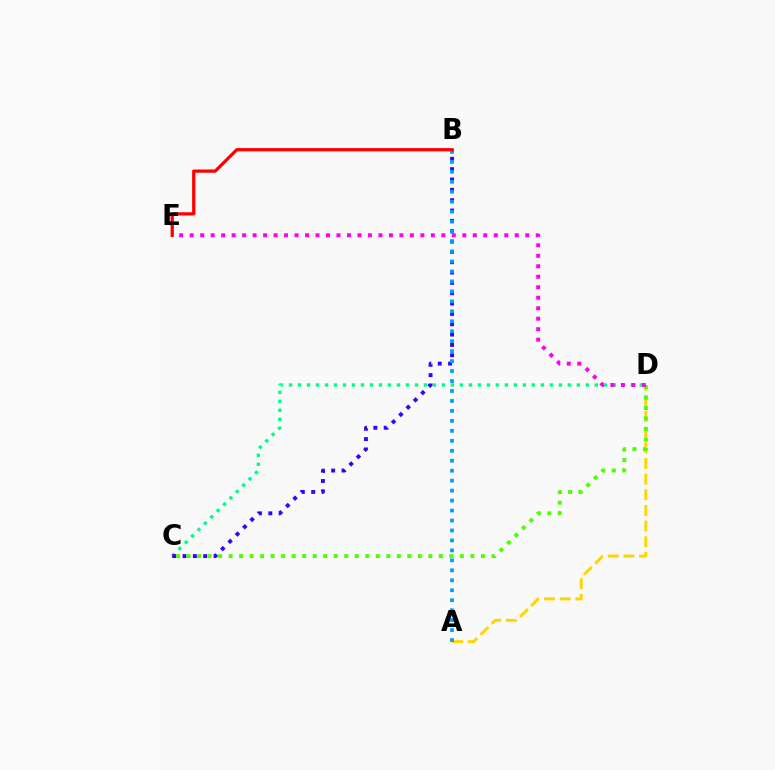{('A', 'D'): [{'color': '#ffd500', 'line_style': 'dashed', 'thickness': 2.13}], ('C', 'D'): [{'color': '#00ff86', 'line_style': 'dotted', 'thickness': 2.44}, {'color': '#4fff00', 'line_style': 'dotted', 'thickness': 2.86}], ('B', 'C'): [{'color': '#3700ff', 'line_style': 'dotted', 'thickness': 2.81}], ('A', 'B'): [{'color': '#009eff', 'line_style': 'dotted', 'thickness': 2.71}], ('D', 'E'): [{'color': '#ff00ed', 'line_style': 'dotted', 'thickness': 2.85}], ('B', 'E'): [{'color': '#ff0000', 'line_style': 'solid', 'thickness': 2.35}]}